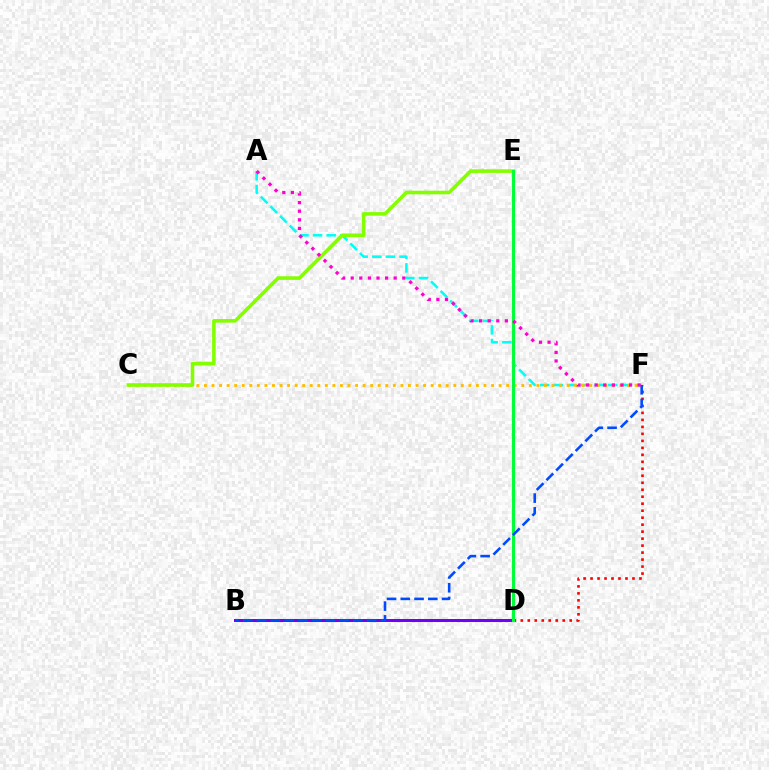{('A', 'F'): [{'color': '#00fff6', 'line_style': 'dashed', 'thickness': 1.85}, {'color': '#ff00cf', 'line_style': 'dotted', 'thickness': 2.33}], ('D', 'F'): [{'color': '#ff0000', 'line_style': 'dotted', 'thickness': 1.9}], ('B', 'D'): [{'color': '#7200ff', 'line_style': 'solid', 'thickness': 2.17}], ('C', 'F'): [{'color': '#ffbd00', 'line_style': 'dotted', 'thickness': 2.05}], ('C', 'E'): [{'color': '#84ff00', 'line_style': 'solid', 'thickness': 2.59}], ('D', 'E'): [{'color': '#00ff39', 'line_style': 'solid', 'thickness': 2.24}], ('B', 'F'): [{'color': '#004bff', 'line_style': 'dashed', 'thickness': 1.87}]}